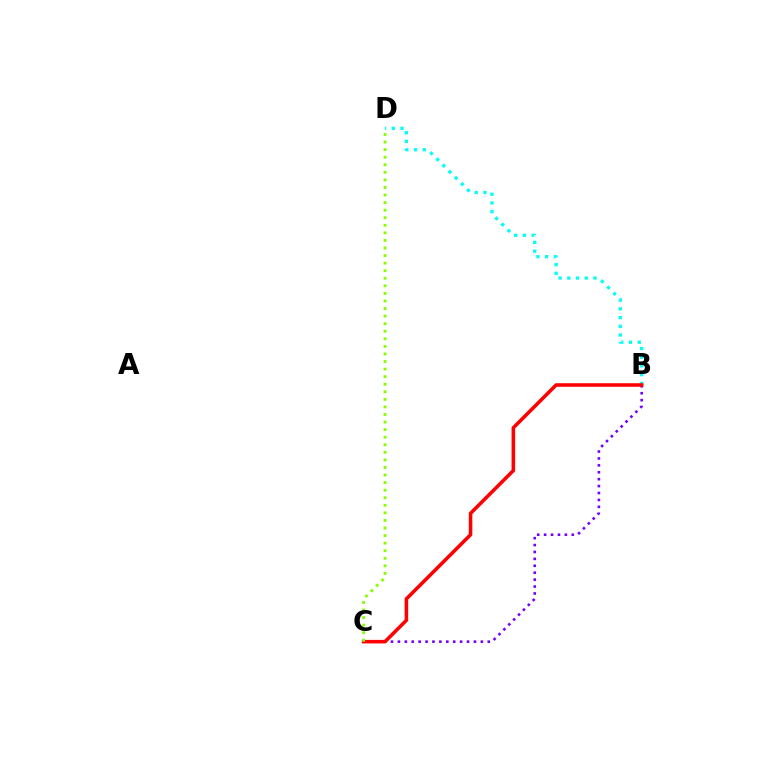{('B', 'D'): [{'color': '#00fff6', 'line_style': 'dotted', 'thickness': 2.37}], ('B', 'C'): [{'color': '#7200ff', 'line_style': 'dotted', 'thickness': 1.88}, {'color': '#ff0000', 'line_style': 'solid', 'thickness': 2.56}], ('C', 'D'): [{'color': '#84ff00', 'line_style': 'dotted', 'thickness': 2.06}]}